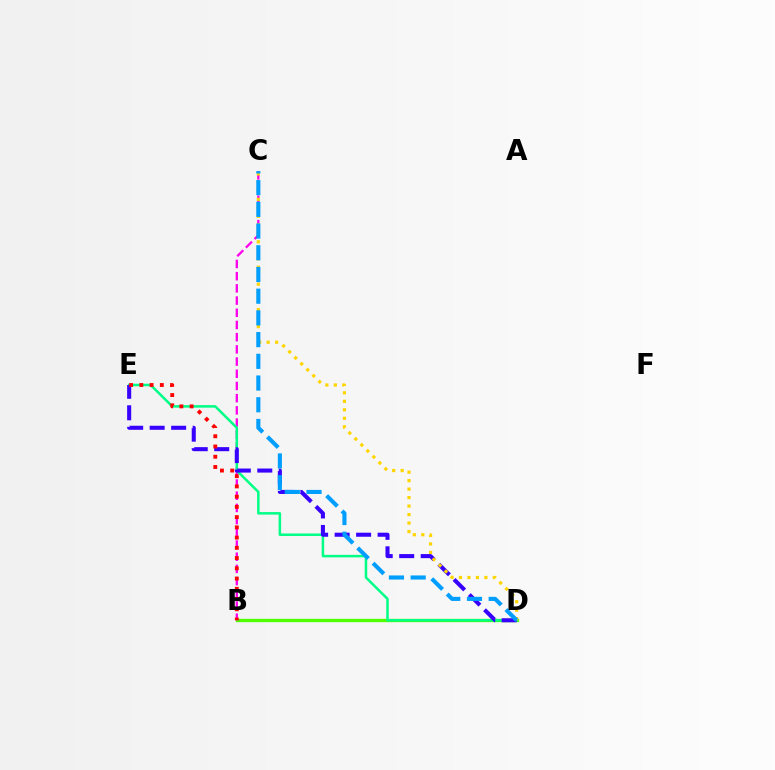{('B', 'D'): [{'color': '#4fff00', 'line_style': 'solid', 'thickness': 2.41}], ('B', 'C'): [{'color': '#ff00ed', 'line_style': 'dashed', 'thickness': 1.66}], ('D', 'E'): [{'color': '#00ff86', 'line_style': 'solid', 'thickness': 1.81}, {'color': '#3700ff', 'line_style': 'dashed', 'thickness': 2.92}], ('B', 'E'): [{'color': '#ff0000', 'line_style': 'dotted', 'thickness': 2.78}], ('C', 'D'): [{'color': '#ffd500', 'line_style': 'dotted', 'thickness': 2.3}, {'color': '#009eff', 'line_style': 'dashed', 'thickness': 2.95}]}